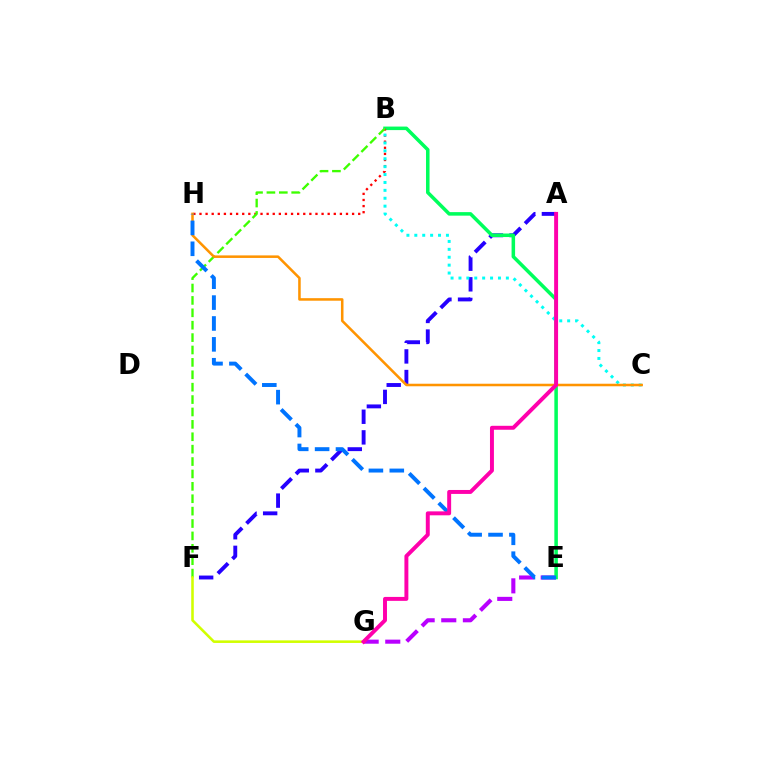{('E', 'G'): [{'color': '#b900ff', 'line_style': 'dashed', 'thickness': 2.94}], ('A', 'F'): [{'color': '#2500ff', 'line_style': 'dashed', 'thickness': 2.8}], ('B', 'E'): [{'color': '#00ff5c', 'line_style': 'solid', 'thickness': 2.54}], ('B', 'H'): [{'color': '#ff0000', 'line_style': 'dotted', 'thickness': 1.66}], ('B', 'F'): [{'color': '#3dff00', 'line_style': 'dashed', 'thickness': 1.68}], ('F', 'G'): [{'color': '#d1ff00', 'line_style': 'solid', 'thickness': 1.85}], ('B', 'C'): [{'color': '#00fff6', 'line_style': 'dotted', 'thickness': 2.15}], ('C', 'H'): [{'color': '#ff9400', 'line_style': 'solid', 'thickness': 1.83}], ('E', 'H'): [{'color': '#0074ff', 'line_style': 'dashed', 'thickness': 2.84}], ('A', 'G'): [{'color': '#ff00ac', 'line_style': 'solid', 'thickness': 2.84}]}